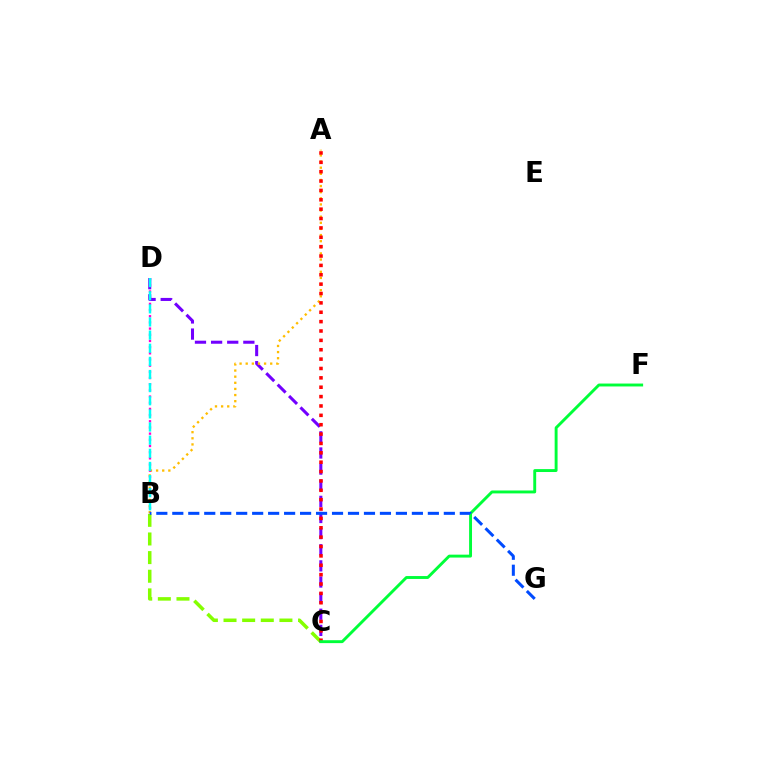{('B', 'C'): [{'color': '#84ff00', 'line_style': 'dashed', 'thickness': 2.53}], ('C', 'D'): [{'color': '#7200ff', 'line_style': 'dashed', 'thickness': 2.19}], ('A', 'B'): [{'color': '#ffbd00', 'line_style': 'dotted', 'thickness': 1.66}], ('B', 'D'): [{'color': '#ff00cf', 'line_style': 'dotted', 'thickness': 1.68}, {'color': '#00fff6', 'line_style': 'dashed', 'thickness': 1.78}], ('A', 'C'): [{'color': '#ff0000', 'line_style': 'dotted', 'thickness': 2.55}], ('C', 'F'): [{'color': '#00ff39', 'line_style': 'solid', 'thickness': 2.09}], ('B', 'G'): [{'color': '#004bff', 'line_style': 'dashed', 'thickness': 2.17}]}